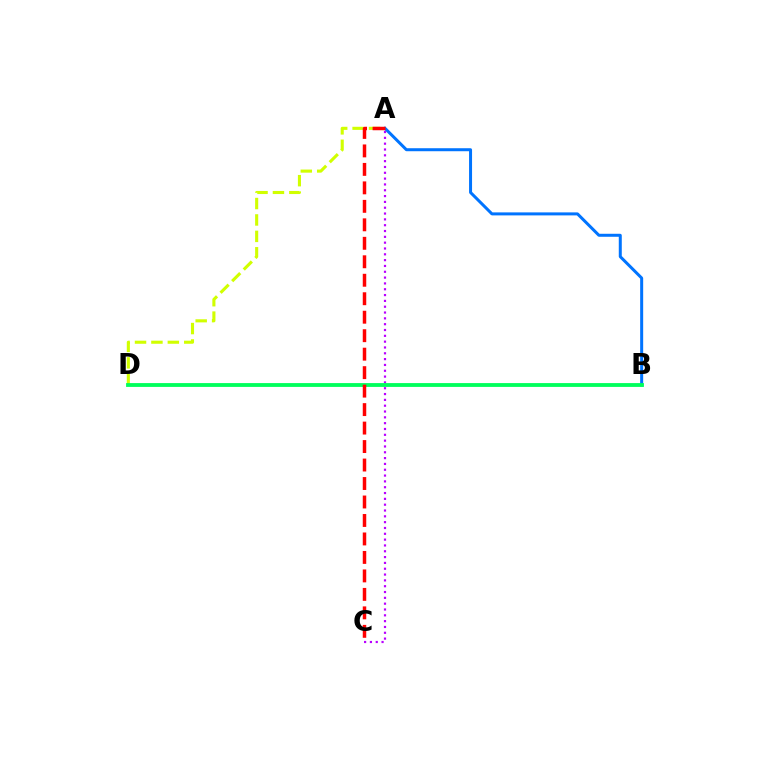{('A', 'B'): [{'color': '#0074ff', 'line_style': 'solid', 'thickness': 2.16}], ('A', 'D'): [{'color': '#d1ff00', 'line_style': 'dashed', 'thickness': 2.23}], ('A', 'C'): [{'color': '#b900ff', 'line_style': 'dotted', 'thickness': 1.58}, {'color': '#ff0000', 'line_style': 'dashed', 'thickness': 2.51}], ('B', 'D'): [{'color': '#00ff5c', 'line_style': 'solid', 'thickness': 2.75}]}